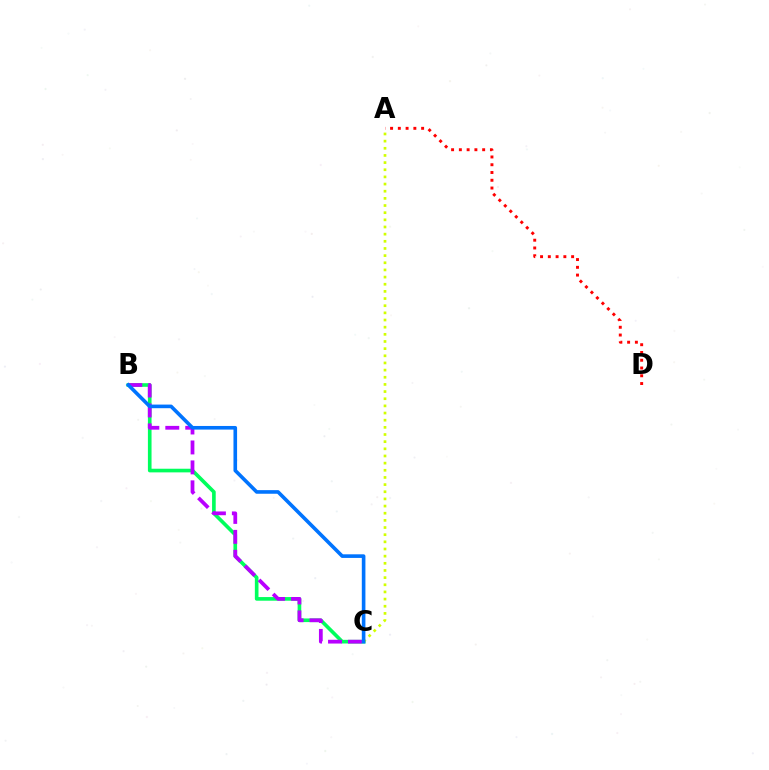{('B', 'C'): [{'color': '#00ff5c', 'line_style': 'solid', 'thickness': 2.62}, {'color': '#b900ff', 'line_style': 'dashed', 'thickness': 2.71}, {'color': '#0074ff', 'line_style': 'solid', 'thickness': 2.6}], ('A', 'C'): [{'color': '#d1ff00', 'line_style': 'dotted', 'thickness': 1.94}], ('A', 'D'): [{'color': '#ff0000', 'line_style': 'dotted', 'thickness': 2.11}]}